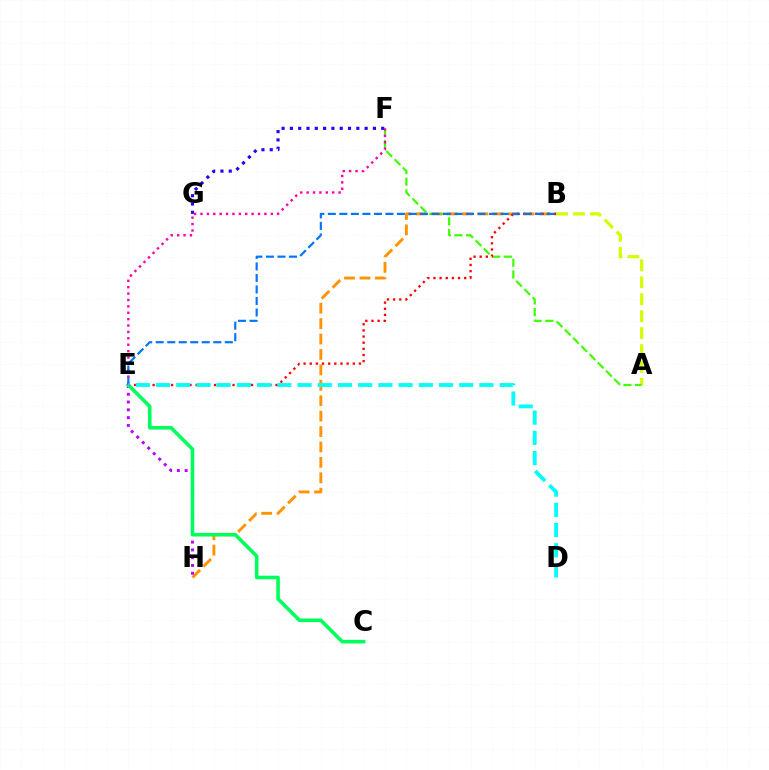{('B', 'H'): [{'color': '#ff9400', 'line_style': 'dashed', 'thickness': 2.09}], ('E', 'H'): [{'color': '#b900ff', 'line_style': 'dotted', 'thickness': 2.12}], ('A', 'B'): [{'color': '#d1ff00', 'line_style': 'dashed', 'thickness': 2.3}], ('A', 'F'): [{'color': '#3dff00', 'line_style': 'dashed', 'thickness': 1.58}], ('F', 'G'): [{'color': '#2500ff', 'line_style': 'dotted', 'thickness': 2.26}], ('C', 'E'): [{'color': '#00ff5c', 'line_style': 'solid', 'thickness': 2.58}], ('E', 'F'): [{'color': '#ff00ac', 'line_style': 'dotted', 'thickness': 1.74}], ('B', 'E'): [{'color': '#ff0000', 'line_style': 'dotted', 'thickness': 1.67}, {'color': '#0074ff', 'line_style': 'dashed', 'thickness': 1.56}], ('D', 'E'): [{'color': '#00fff6', 'line_style': 'dashed', 'thickness': 2.75}]}